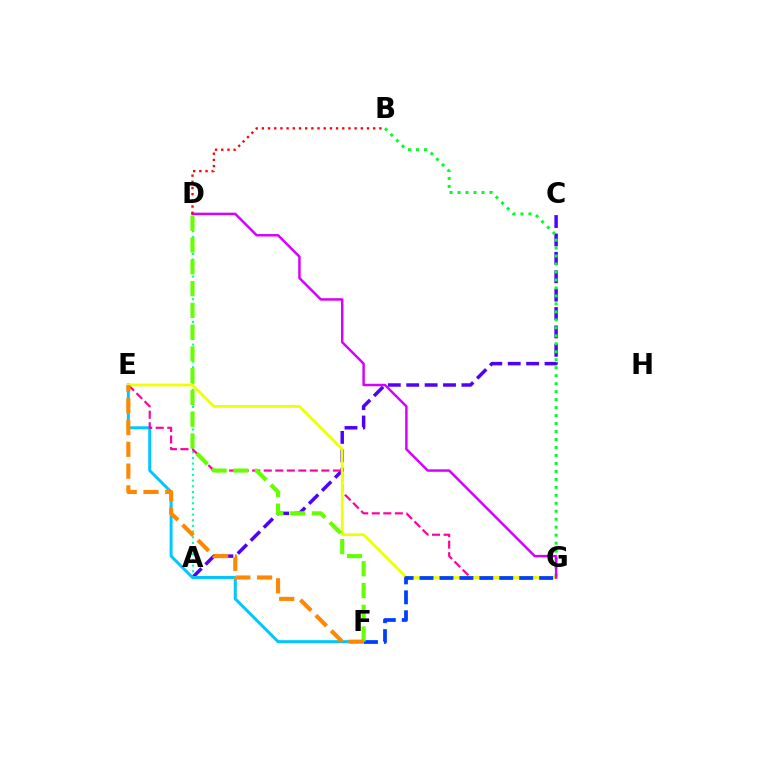{('A', 'C'): [{'color': '#4f00ff', 'line_style': 'dashed', 'thickness': 2.5}], ('A', 'D'): [{'color': '#00ffaf', 'line_style': 'dotted', 'thickness': 1.54}], ('B', 'G'): [{'color': '#00ff27', 'line_style': 'dotted', 'thickness': 2.17}], ('E', 'F'): [{'color': '#00c7ff', 'line_style': 'solid', 'thickness': 2.15}, {'color': '#ff8800', 'line_style': 'dashed', 'thickness': 2.96}], ('E', 'G'): [{'color': '#ff00a0', 'line_style': 'dashed', 'thickness': 1.57}, {'color': '#eeff00', 'line_style': 'solid', 'thickness': 1.98}], ('F', 'G'): [{'color': '#003fff', 'line_style': 'dashed', 'thickness': 2.71}], ('D', 'F'): [{'color': '#66ff00', 'line_style': 'dashed', 'thickness': 2.96}], ('D', 'G'): [{'color': '#d600ff', 'line_style': 'solid', 'thickness': 1.78}], ('B', 'D'): [{'color': '#ff0000', 'line_style': 'dotted', 'thickness': 1.68}]}